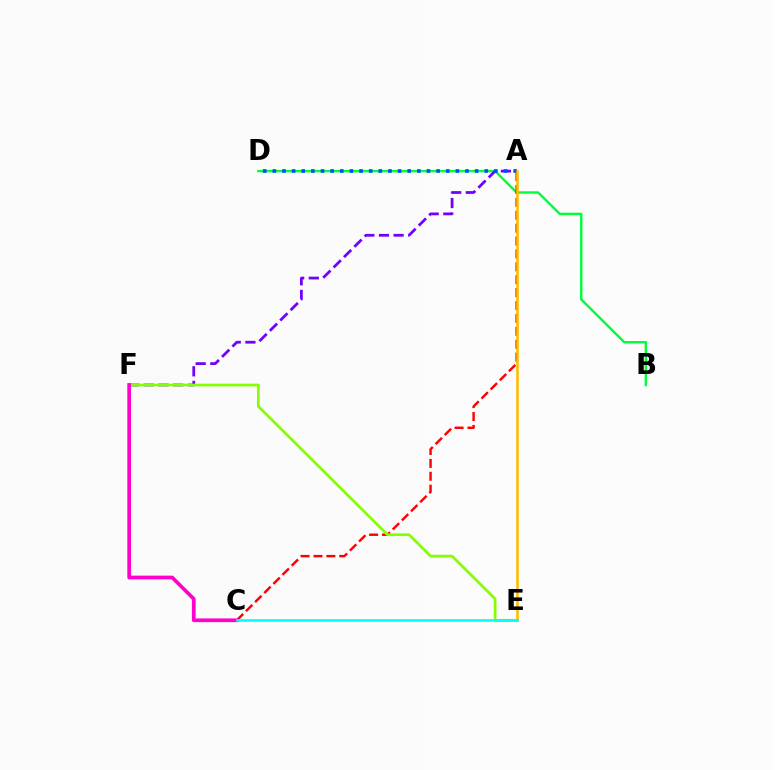{('B', 'D'): [{'color': '#00ff39', 'line_style': 'solid', 'thickness': 1.74}], ('A', 'F'): [{'color': '#7200ff', 'line_style': 'dashed', 'thickness': 1.99}], ('A', 'C'): [{'color': '#ff0000', 'line_style': 'dashed', 'thickness': 1.75}], ('E', 'F'): [{'color': '#84ff00', 'line_style': 'solid', 'thickness': 1.95}], ('C', 'F'): [{'color': '#ff00cf', 'line_style': 'solid', 'thickness': 2.67}], ('A', 'D'): [{'color': '#004bff', 'line_style': 'dotted', 'thickness': 2.62}], ('A', 'E'): [{'color': '#ffbd00', 'line_style': 'solid', 'thickness': 1.87}], ('C', 'E'): [{'color': '#00fff6', 'line_style': 'solid', 'thickness': 1.85}]}